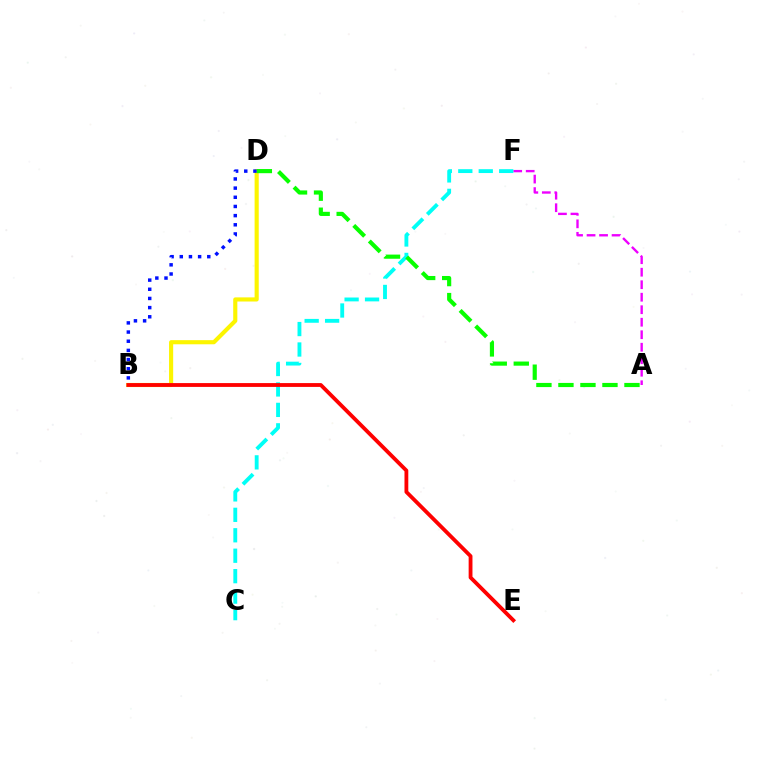{('A', 'F'): [{'color': '#ee00ff', 'line_style': 'dashed', 'thickness': 1.7}], ('B', 'D'): [{'color': '#fcf500', 'line_style': 'solid', 'thickness': 2.97}, {'color': '#0010ff', 'line_style': 'dotted', 'thickness': 2.49}], ('C', 'F'): [{'color': '#00fff6', 'line_style': 'dashed', 'thickness': 2.78}], ('A', 'D'): [{'color': '#08ff00', 'line_style': 'dashed', 'thickness': 2.99}], ('B', 'E'): [{'color': '#ff0000', 'line_style': 'solid', 'thickness': 2.75}]}